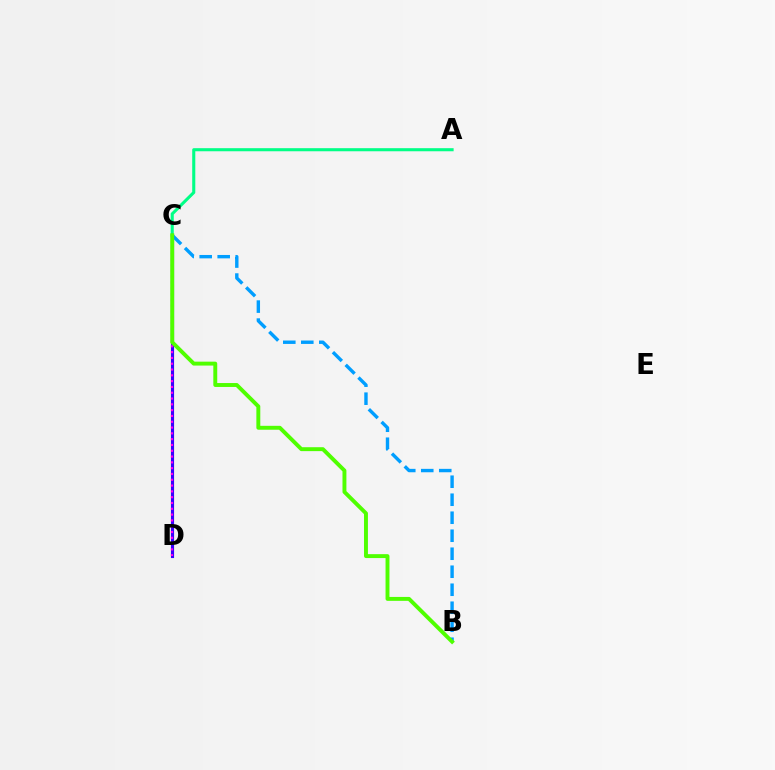{('C', 'D'): [{'color': '#ff0000', 'line_style': 'dotted', 'thickness': 2.03}, {'color': '#ffd500', 'line_style': 'dashed', 'thickness': 2.21}, {'color': '#3700ff', 'line_style': 'solid', 'thickness': 2.25}, {'color': '#ff00ed', 'line_style': 'dotted', 'thickness': 1.58}], ('A', 'C'): [{'color': '#00ff86', 'line_style': 'solid', 'thickness': 2.21}], ('B', 'C'): [{'color': '#009eff', 'line_style': 'dashed', 'thickness': 2.45}, {'color': '#4fff00', 'line_style': 'solid', 'thickness': 2.82}]}